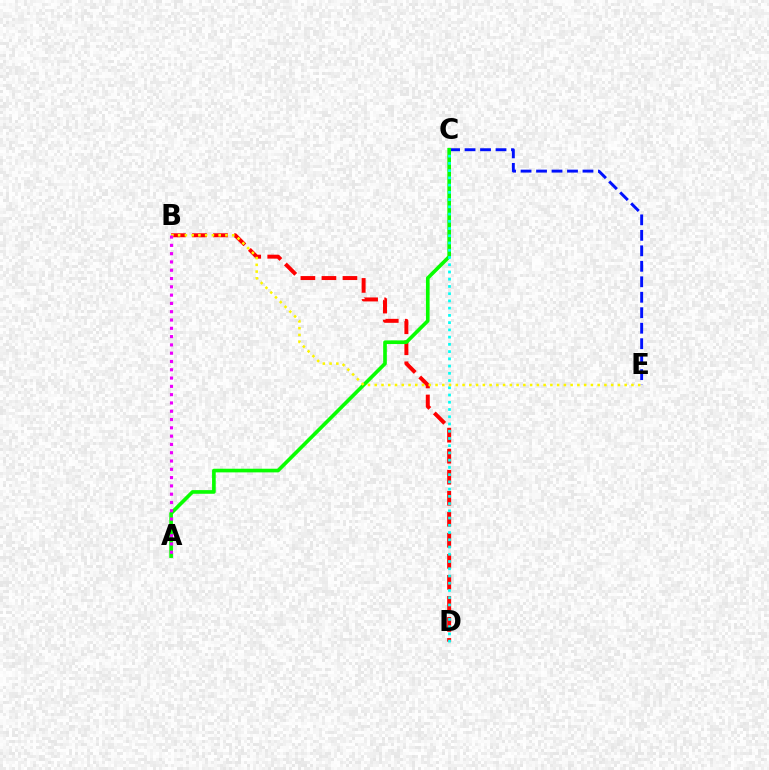{('C', 'E'): [{'color': '#0010ff', 'line_style': 'dashed', 'thickness': 2.1}], ('B', 'D'): [{'color': '#ff0000', 'line_style': 'dashed', 'thickness': 2.86}], ('A', 'C'): [{'color': '#08ff00', 'line_style': 'solid', 'thickness': 2.63}], ('C', 'D'): [{'color': '#00fff6', 'line_style': 'dotted', 'thickness': 1.97}], ('B', 'E'): [{'color': '#fcf500', 'line_style': 'dotted', 'thickness': 1.84}], ('A', 'B'): [{'color': '#ee00ff', 'line_style': 'dotted', 'thickness': 2.25}]}